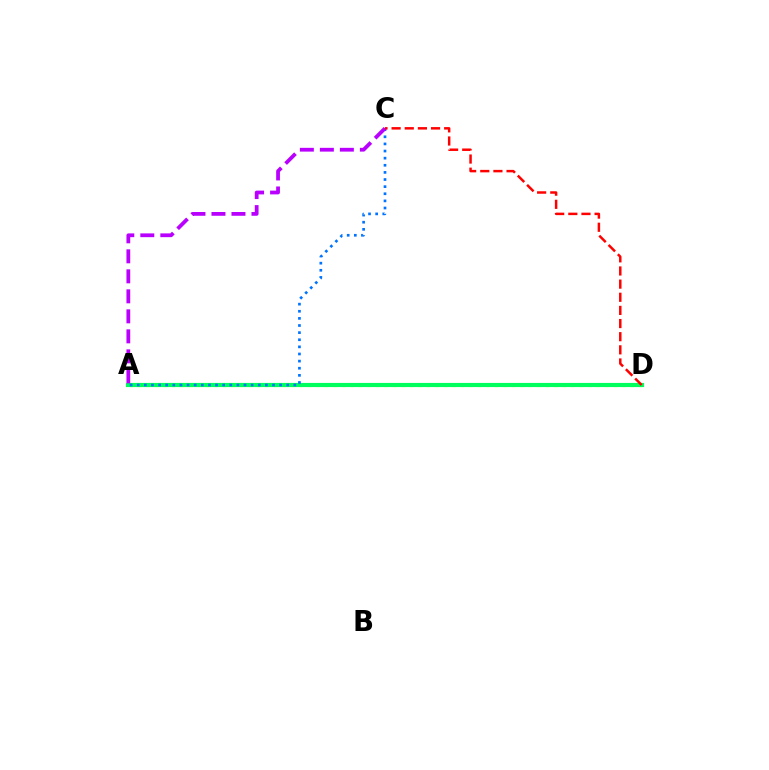{('A', 'D'): [{'color': '#d1ff00', 'line_style': 'dotted', 'thickness': 2.31}, {'color': '#00ff5c', 'line_style': 'solid', 'thickness': 2.98}], ('A', 'C'): [{'color': '#0074ff', 'line_style': 'dotted', 'thickness': 1.93}, {'color': '#b900ff', 'line_style': 'dashed', 'thickness': 2.72}], ('C', 'D'): [{'color': '#ff0000', 'line_style': 'dashed', 'thickness': 1.79}]}